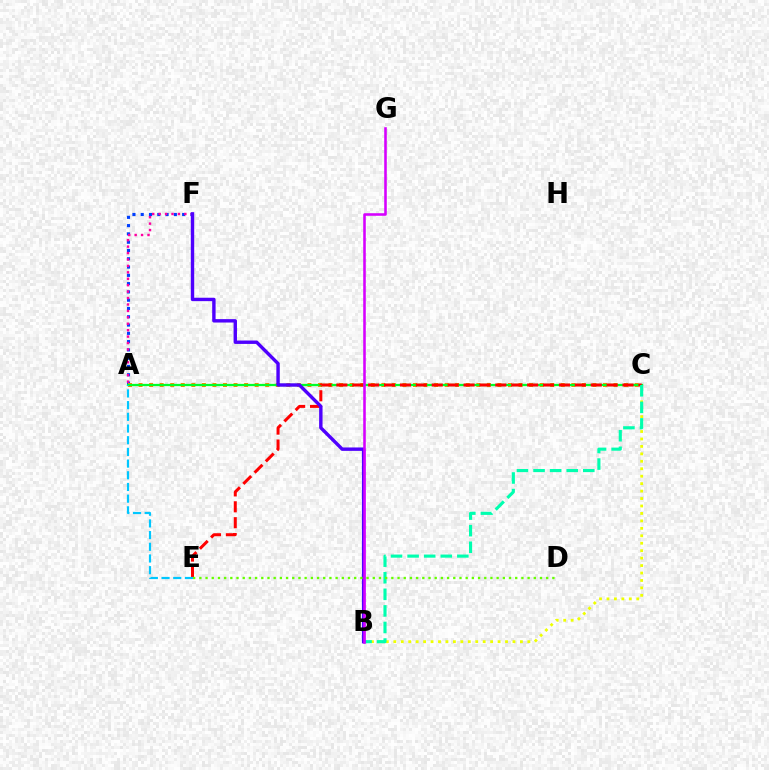{('A', 'F'): [{'color': '#003fff', 'line_style': 'dotted', 'thickness': 2.25}, {'color': '#ff00a0', 'line_style': 'dotted', 'thickness': 1.75}], ('A', 'C'): [{'color': '#ff8800', 'line_style': 'dotted', 'thickness': 2.87}, {'color': '#00ff27', 'line_style': 'solid', 'thickness': 1.63}], ('B', 'C'): [{'color': '#eeff00', 'line_style': 'dotted', 'thickness': 2.02}, {'color': '#00ffaf', 'line_style': 'dashed', 'thickness': 2.25}], ('C', 'E'): [{'color': '#ff0000', 'line_style': 'dashed', 'thickness': 2.16}], ('A', 'E'): [{'color': '#00c7ff', 'line_style': 'dashed', 'thickness': 1.59}], ('B', 'F'): [{'color': '#4f00ff', 'line_style': 'solid', 'thickness': 2.45}], ('D', 'E'): [{'color': '#66ff00', 'line_style': 'dotted', 'thickness': 1.68}], ('B', 'G'): [{'color': '#d600ff', 'line_style': 'solid', 'thickness': 1.85}]}